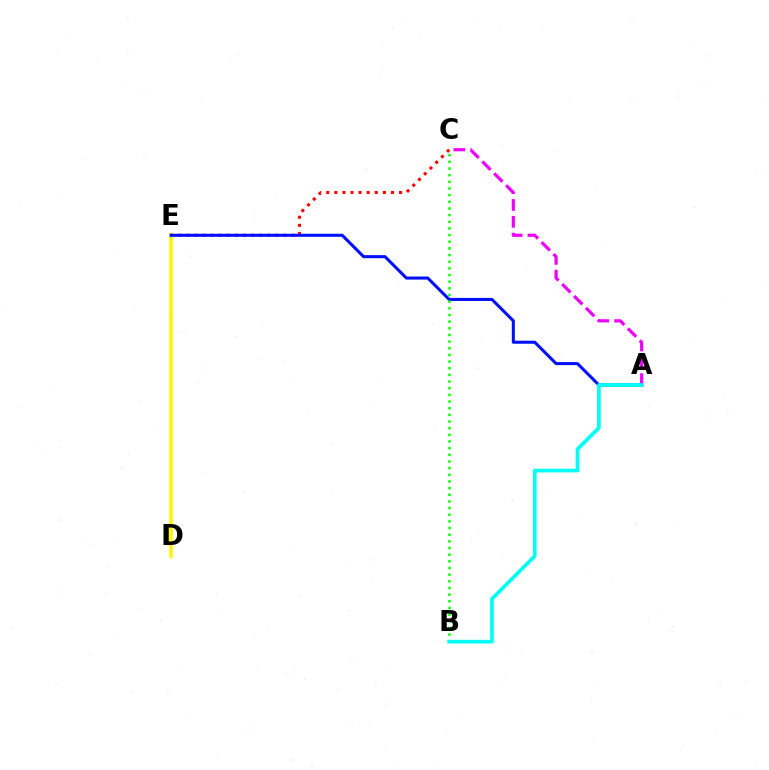{('D', 'E'): [{'color': '#fcf500', 'line_style': 'solid', 'thickness': 2.58}], ('C', 'E'): [{'color': '#ff0000', 'line_style': 'dotted', 'thickness': 2.2}], ('A', 'E'): [{'color': '#0010ff', 'line_style': 'solid', 'thickness': 2.2}], ('A', 'C'): [{'color': '#ee00ff', 'line_style': 'dashed', 'thickness': 2.29}], ('B', 'C'): [{'color': '#08ff00', 'line_style': 'dotted', 'thickness': 1.81}], ('A', 'B'): [{'color': '#00fff6', 'line_style': 'solid', 'thickness': 2.66}]}